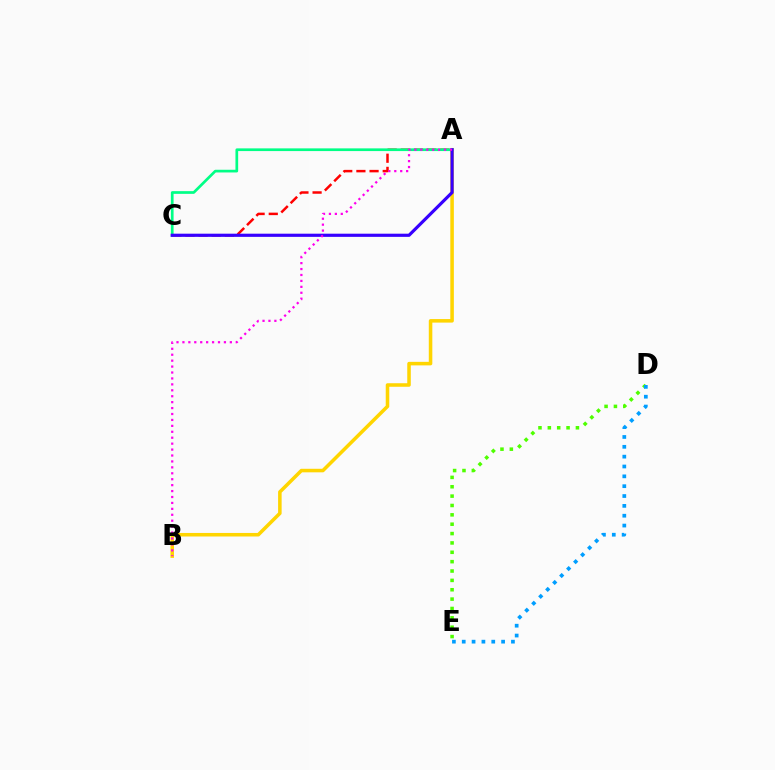{('D', 'E'): [{'color': '#4fff00', 'line_style': 'dotted', 'thickness': 2.54}, {'color': '#009eff', 'line_style': 'dotted', 'thickness': 2.67}], ('A', 'C'): [{'color': '#ff0000', 'line_style': 'dashed', 'thickness': 1.79}, {'color': '#00ff86', 'line_style': 'solid', 'thickness': 1.94}, {'color': '#3700ff', 'line_style': 'solid', 'thickness': 2.28}], ('A', 'B'): [{'color': '#ffd500', 'line_style': 'solid', 'thickness': 2.55}, {'color': '#ff00ed', 'line_style': 'dotted', 'thickness': 1.61}]}